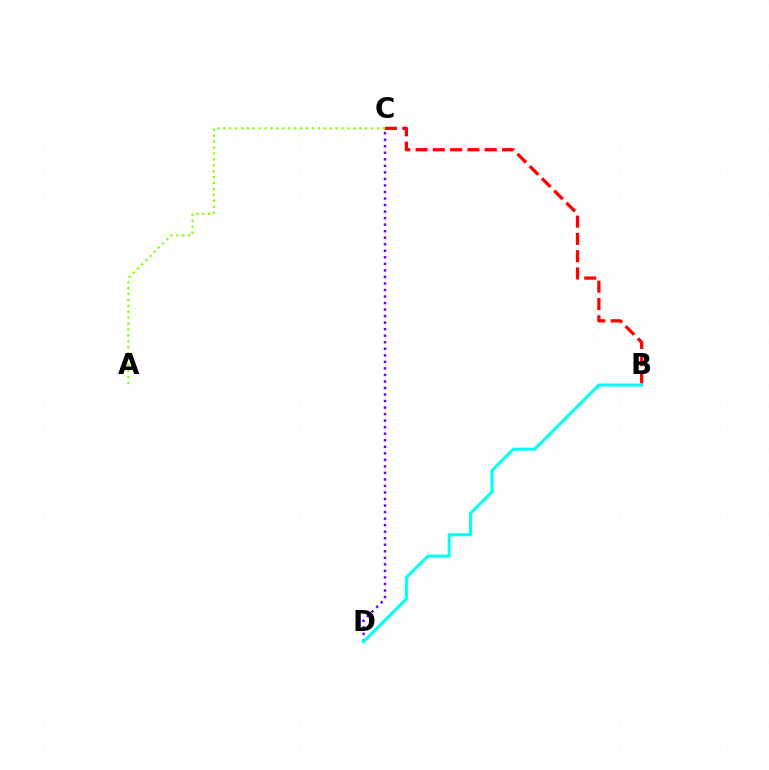{('A', 'C'): [{'color': '#84ff00', 'line_style': 'dotted', 'thickness': 1.61}], ('B', 'C'): [{'color': '#ff0000', 'line_style': 'dashed', 'thickness': 2.35}], ('C', 'D'): [{'color': '#7200ff', 'line_style': 'dotted', 'thickness': 1.78}], ('B', 'D'): [{'color': '#00fff6', 'line_style': 'solid', 'thickness': 2.18}]}